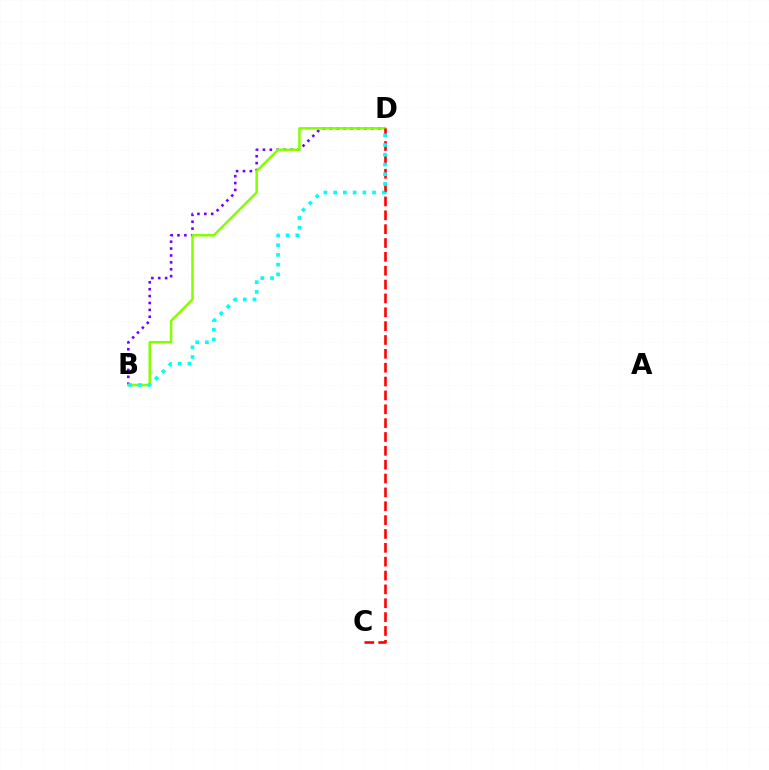{('B', 'D'): [{'color': '#7200ff', 'line_style': 'dotted', 'thickness': 1.87}, {'color': '#84ff00', 'line_style': 'solid', 'thickness': 1.81}, {'color': '#00fff6', 'line_style': 'dotted', 'thickness': 2.64}], ('C', 'D'): [{'color': '#ff0000', 'line_style': 'dashed', 'thickness': 1.88}]}